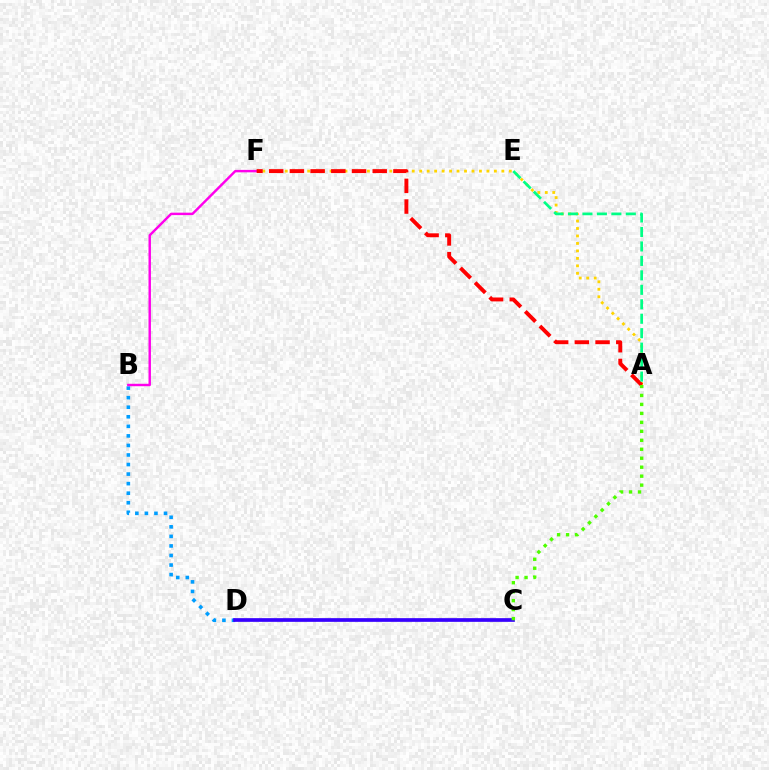{('B', 'D'): [{'color': '#009eff', 'line_style': 'dotted', 'thickness': 2.6}], ('A', 'F'): [{'color': '#ffd500', 'line_style': 'dotted', 'thickness': 2.03}, {'color': '#ff0000', 'line_style': 'dashed', 'thickness': 2.81}], ('B', 'F'): [{'color': '#ff00ed', 'line_style': 'solid', 'thickness': 1.76}], ('C', 'D'): [{'color': '#3700ff', 'line_style': 'solid', 'thickness': 2.66}], ('A', 'E'): [{'color': '#00ff86', 'line_style': 'dashed', 'thickness': 1.96}], ('A', 'C'): [{'color': '#4fff00', 'line_style': 'dotted', 'thickness': 2.44}]}